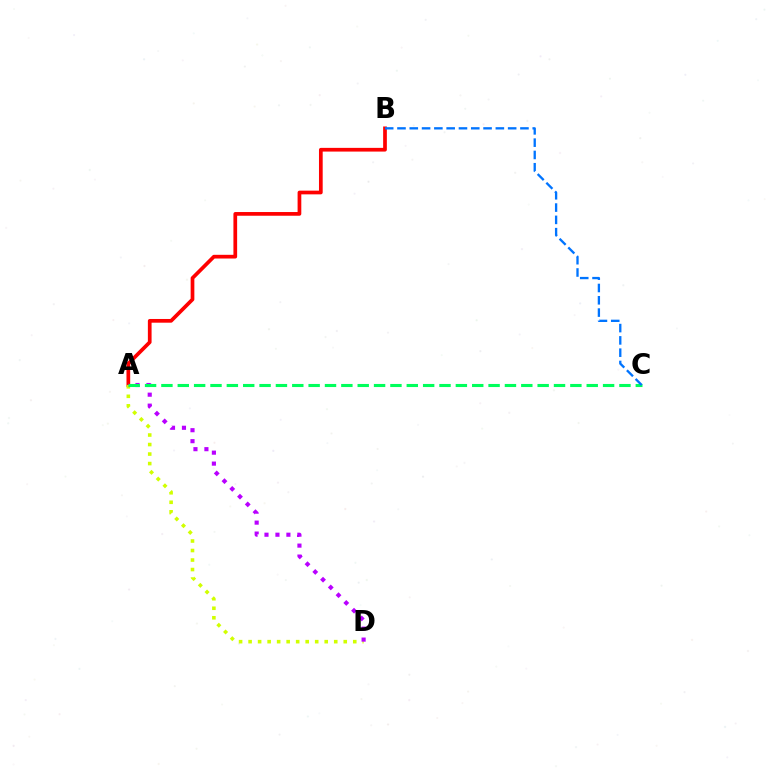{('A', 'B'): [{'color': '#ff0000', 'line_style': 'solid', 'thickness': 2.67}], ('A', 'D'): [{'color': '#d1ff00', 'line_style': 'dotted', 'thickness': 2.59}, {'color': '#b900ff', 'line_style': 'dotted', 'thickness': 2.98}], ('A', 'C'): [{'color': '#00ff5c', 'line_style': 'dashed', 'thickness': 2.22}], ('B', 'C'): [{'color': '#0074ff', 'line_style': 'dashed', 'thickness': 1.67}]}